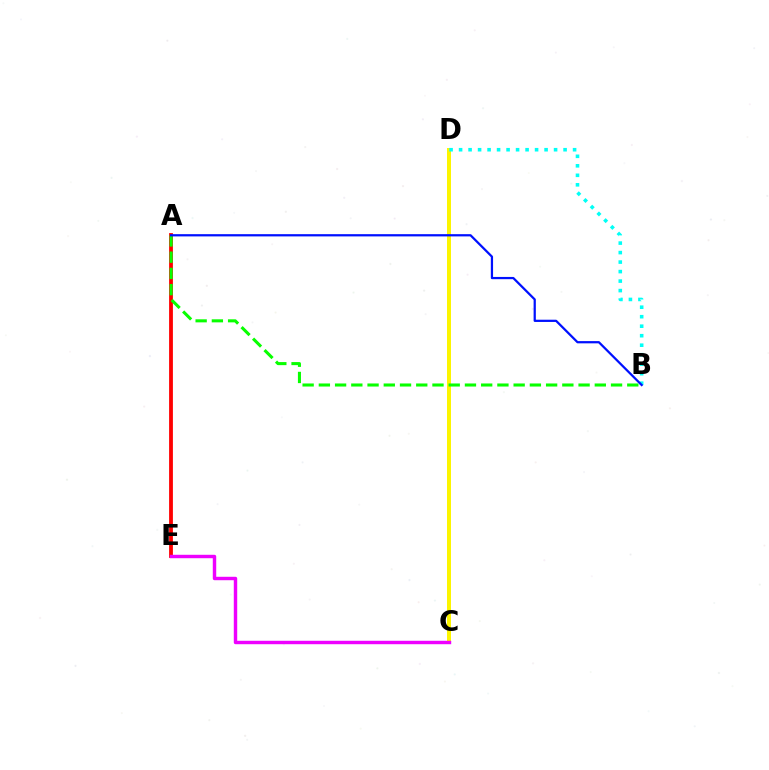{('C', 'D'): [{'color': '#fcf500', 'line_style': 'solid', 'thickness': 2.87}], ('B', 'D'): [{'color': '#00fff6', 'line_style': 'dotted', 'thickness': 2.58}], ('A', 'E'): [{'color': '#ff0000', 'line_style': 'solid', 'thickness': 2.74}], ('C', 'E'): [{'color': '#ee00ff', 'line_style': 'solid', 'thickness': 2.47}], ('A', 'B'): [{'color': '#08ff00', 'line_style': 'dashed', 'thickness': 2.21}, {'color': '#0010ff', 'line_style': 'solid', 'thickness': 1.61}]}